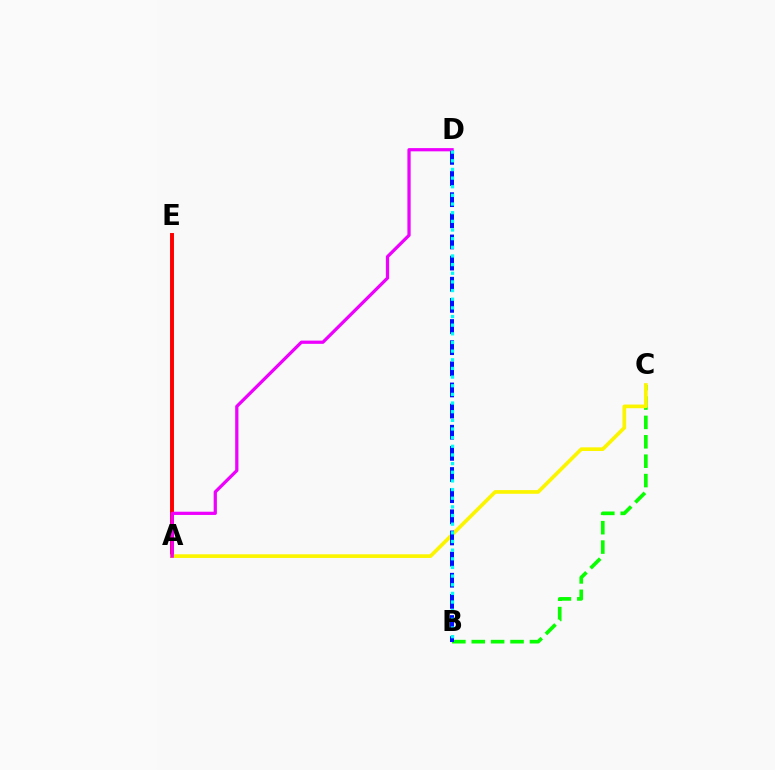{('A', 'E'): [{'color': '#ff0000', 'line_style': 'solid', 'thickness': 2.83}], ('B', 'C'): [{'color': '#08ff00', 'line_style': 'dashed', 'thickness': 2.64}], ('A', 'C'): [{'color': '#fcf500', 'line_style': 'solid', 'thickness': 2.65}], ('B', 'D'): [{'color': '#0010ff', 'line_style': 'dashed', 'thickness': 2.87}, {'color': '#00fff6', 'line_style': 'dotted', 'thickness': 2.35}], ('A', 'D'): [{'color': '#ee00ff', 'line_style': 'solid', 'thickness': 2.33}]}